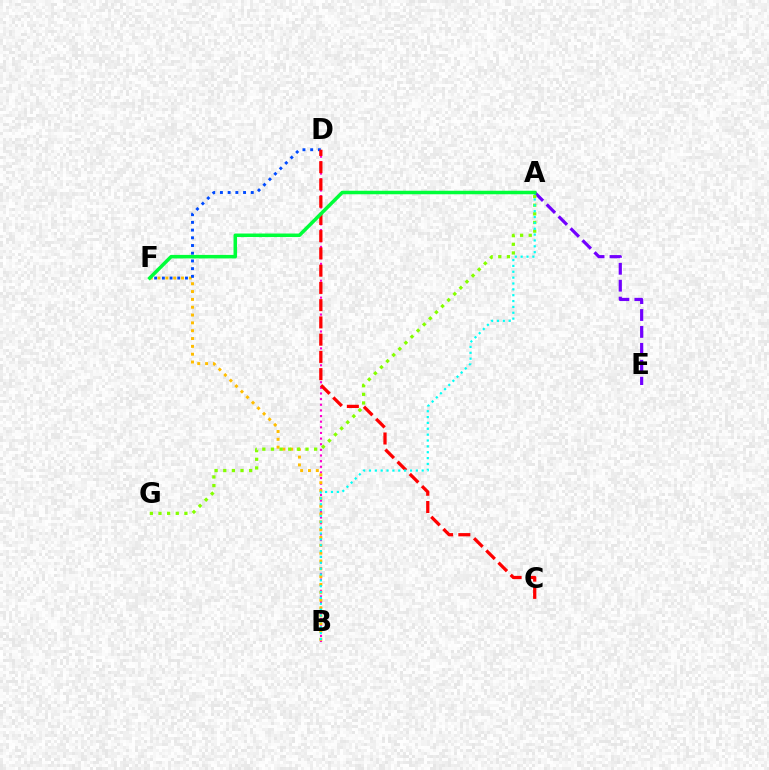{('B', 'D'): [{'color': '#ff00cf', 'line_style': 'dotted', 'thickness': 1.53}], ('A', 'E'): [{'color': '#7200ff', 'line_style': 'dashed', 'thickness': 2.3}], ('B', 'F'): [{'color': '#ffbd00', 'line_style': 'dotted', 'thickness': 2.13}], ('D', 'F'): [{'color': '#004bff', 'line_style': 'dotted', 'thickness': 2.1}], ('C', 'D'): [{'color': '#ff0000', 'line_style': 'dashed', 'thickness': 2.34}], ('A', 'G'): [{'color': '#84ff00', 'line_style': 'dotted', 'thickness': 2.35}], ('A', 'B'): [{'color': '#00fff6', 'line_style': 'dotted', 'thickness': 1.59}], ('A', 'F'): [{'color': '#00ff39', 'line_style': 'solid', 'thickness': 2.53}]}